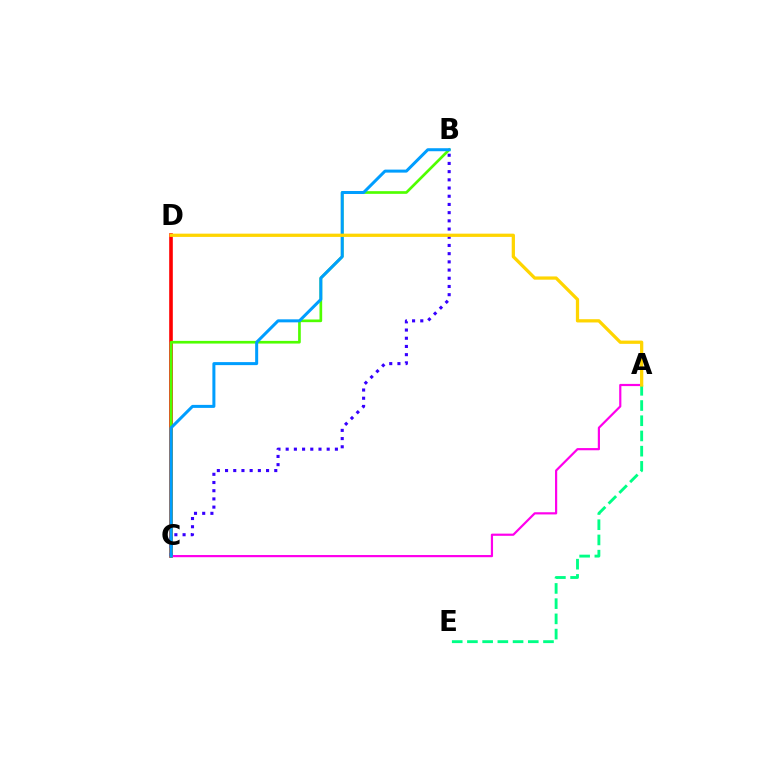{('A', 'E'): [{'color': '#00ff86', 'line_style': 'dashed', 'thickness': 2.07}], ('C', 'D'): [{'color': '#ff0000', 'line_style': 'solid', 'thickness': 2.6}], ('A', 'C'): [{'color': '#ff00ed', 'line_style': 'solid', 'thickness': 1.58}], ('B', 'C'): [{'color': '#3700ff', 'line_style': 'dotted', 'thickness': 2.23}, {'color': '#4fff00', 'line_style': 'solid', 'thickness': 1.93}, {'color': '#009eff', 'line_style': 'solid', 'thickness': 2.17}], ('A', 'D'): [{'color': '#ffd500', 'line_style': 'solid', 'thickness': 2.34}]}